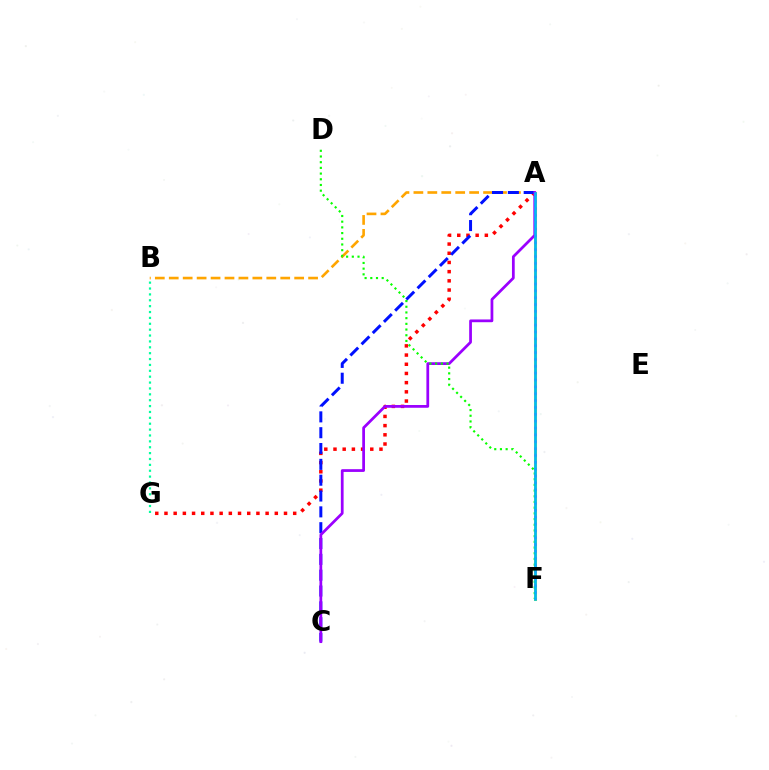{('A', 'F'): [{'color': '#b3ff00', 'line_style': 'solid', 'thickness': 2.19}, {'color': '#ff00bd', 'line_style': 'dotted', 'thickness': 1.86}, {'color': '#00b5ff', 'line_style': 'solid', 'thickness': 1.88}], ('B', 'G'): [{'color': '#00ff9d', 'line_style': 'dotted', 'thickness': 1.6}], ('A', 'G'): [{'color': '#ff0000', 'line_style': 'dotted', 'thickness': 2.5}], ('A', 'B'): [{'color': '#ffa500', 'line_style': 'dashed', 'thickness': 1.89}], ('A', 'C'): [{'color': '#0010ff', 'line_style': 'dashed', 'thickness': 2.15}, {'color': '#9b00ff', 'line_style': 'solid', 'thickness': 1.98}], ('D', 'F'): [{'color': '#08ff00', 'line_style': 'dotted', 'thickness': 1.55}]}